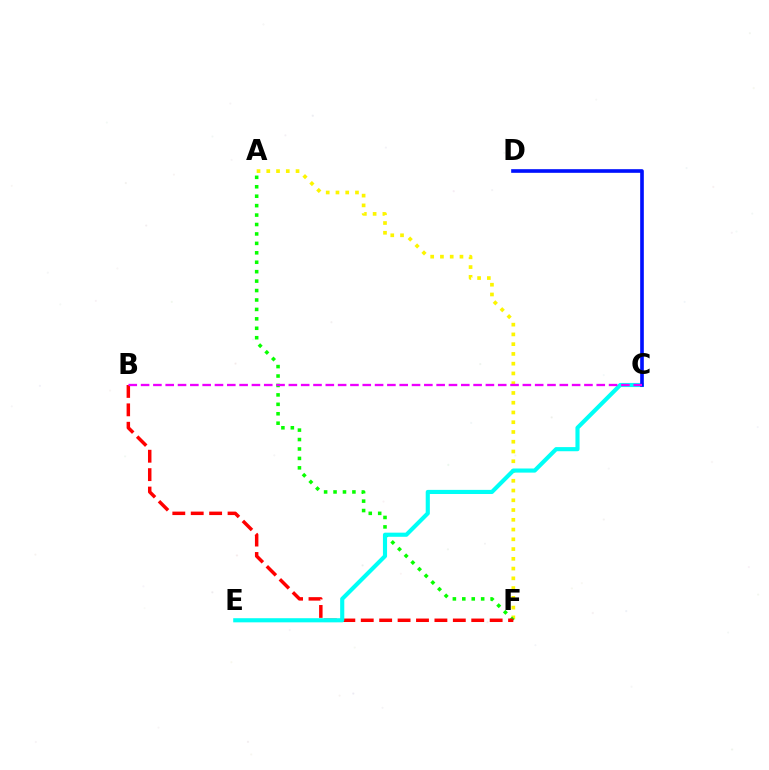{('A', 'F'): [{'color': '#fcf500', 'line_style': 'dotted', 'thickness': 2.65}, {'color': '#08ff00', 'line_style': 'dotted', 'thickness': 2.56}], ('B', 'F'): [{'color': '#ff0000', 'line_style': 'dashed', 'thickness': 2.5}], ('C', 'E'): [{'color': '#00fff6', 'line_style': 'solid', 'thickness': 2.97}], ('C', 'D'): [{'color': '#0010ff', 'line_style': 'solid', 'thickness': 2.62}], ('B', 'C'): [{'color': '#ee00ff', 'line_style': 'dashed', 'thickness': 1.67}]}